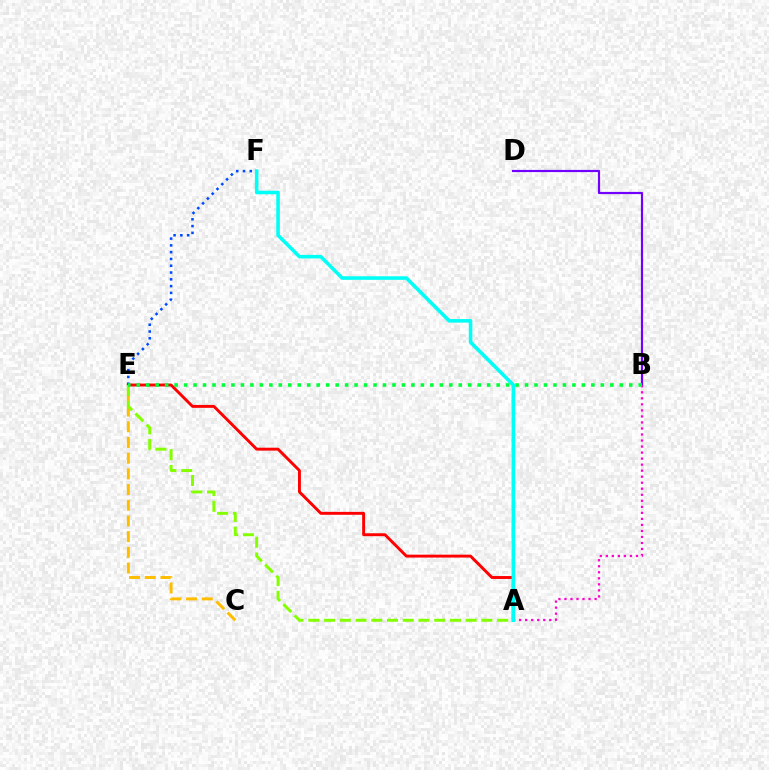{('B', 'D'): [{'color': '#7200ff', 'line_style': 'solid', 'thickness': 1.57}], ('A', 'E'): [{'color': '#ff0000', 'line_style': 'solid', 'thickness': 2.1}, {'color': '#84ff00', 'line_style': 'dashed', 'thickness': 2.14}], ('C', 'E'): [{'color': '#ffbd00', 'line_style': 'dashed', 'thickness': 2.13}], ('A', 'B'): [{'color': '#ff00cf', 'line_style': 'dotted', 'thickness': 1.64}], ('E', 'F'): [{'color': '#004bff', 'line_style': 'dotted', 'thickness': 1.84}], ('A', 'F'): [{'color': '#00fff6', 'line_style': 'solid', 'thickness': 2.56}], ('B', 'E'): [{'color': '#00ff39', 'line_style': 'dotted', 'thickness': 2.57}]}